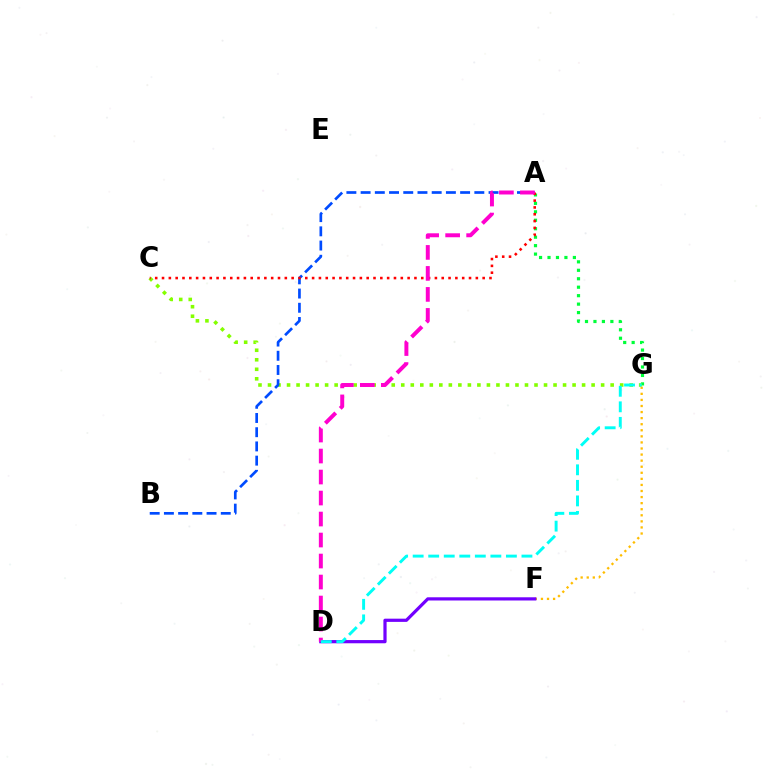{('A', 'G'): [{'color': '#00ff39', 'line_style': 'dotted', 'thickness': 2.3}], ('F', 'G'): [{'color': '#ffbd00', 'line_style': 'dotted', 'thickness': 1.65}], ('C', 'G'): [{'color': '#84ff00', 'line_style': 'dotted', 'thickness': 2.59}], ('A', 'B'): [{'color': '#004bff', 'line_style': 'dashed', 'thickness': 1.93}], ('A', 'C'): [{'color': '#ff0000', 'line_style': 'dotted', 'thickness': 1.85}], ('D', 'F'): [{'color': '#7200ff', 'line_style': 'solid', 'thickness': 2.31}], ('A', 'D'): [{'color': '#ff00cf', 'line_style': 'dashed', 'thickness': 2.85}], ('D', 'G'): [{'color': '#00fff6', 'line_style': 'dashed', 'thickness': 2.11}]}